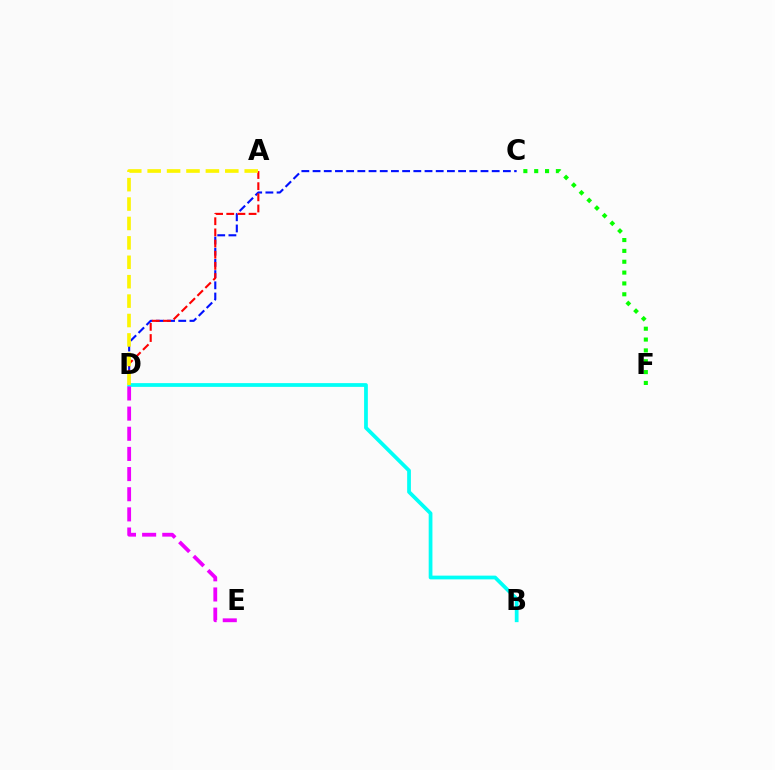{('B', 'D'): [{'color': '#00fff6', 'line_style': 'solid', 'thickness': 2.7}], ('C', 'F'): [{'color': '#08ff00', 'line_style': 'dotted', 'thickness': 2.95}], ('D', 'E'): [{'color': '#ee00ff', 'line_style': 'dashed', 'thickness': 2.74}], ('C', 'D'): [{'color': '#0010ff', 'line_style': 'dashed', 'thickness': 1.52}], ('A', 'D'): [{'color': '#ff0000', 'line_style': 'dashed', 'thickness': 1.52}, {'color': '#fcf500', 'line_style': 'dashed', 'thickness': 2.64}]}